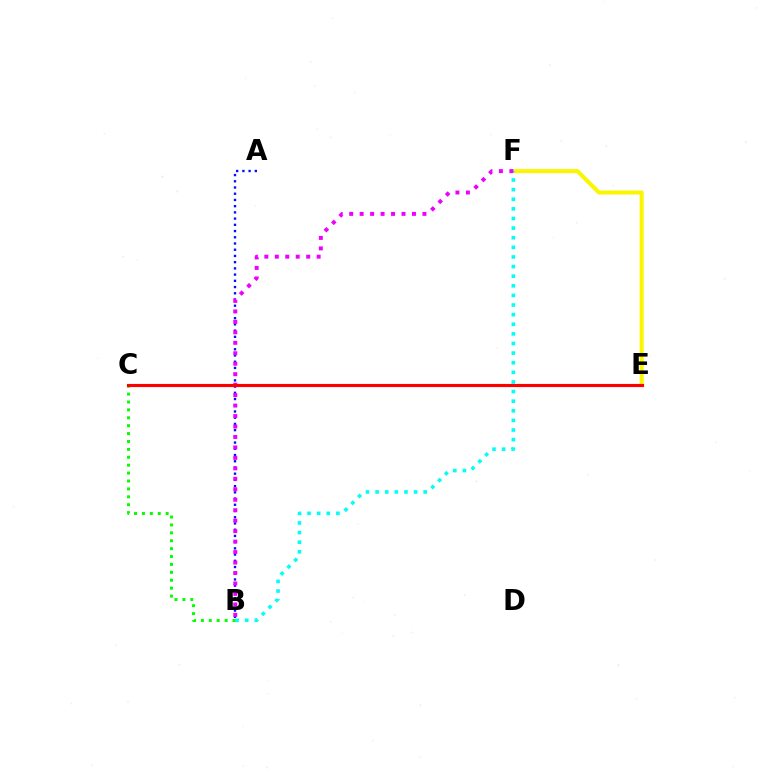{('E', 'F'): [{'color': '#fcf500', 'line_style': 'solid', 'thickness': 2.89}], ('A', 'B'): [{'color': '#0010ff', 'line_style': 'dotted', 'thickness': 1.69}], ('B', 'F'): [{'color': '#00fff6', 'line_style': 'dotted', 'thickness': 2.61}, {'color': '#ee00ff', 'line_style': 'dotted', 'thickness': 2.84}], ('B', 'C'): [{'color': '#08ff00', 'line_style': 'dotted', 'thickness': 2.15}], ('C', 'E'): [{'color': '#ff0000', 'line_style': 'solid', 'thickness': 2.25}]}